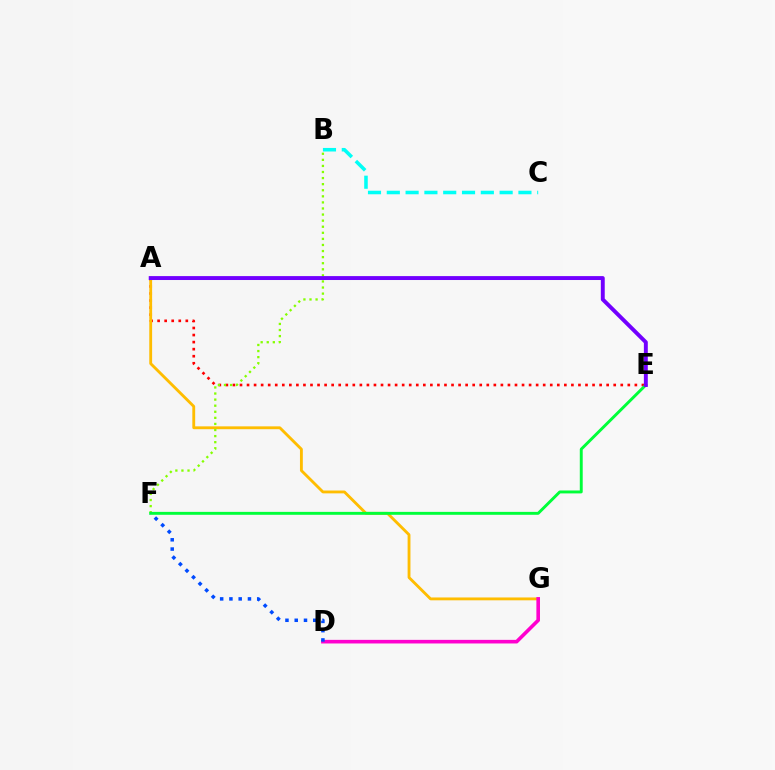{('A', 'E'): [{'color': '#ff0000', 'line_style': 'dotted', 'thickness': 1.92}, {'color': '#7200ff', 'line_style': 'solid', 'thickness': 2.82}], ('A', 'G'): [{'color': '#ffbd00', 'line_style': 'solid', 'thickness': 2.05}], ('B', 'F'): [{'color': '#84ff00', 'line_style': 'dotted', 'thickness': 1.65}], ('D', 'G'): [{'color': '#ff00cf', 'line_style': 'solid', 'thickness': 2.6}], ('E', 'F'): [{'color': '#00ff39', 'line_style': 'solid', 'thickness': 2.1}], ('B', 'C'): [{'color': '#00fff6', 'line_style': 'dashed', 'thickness': 2.55}], ('D', 'F'): [{'color': '#004bff', 'line_style': 'dotted', 'thickness': 2.52}]}